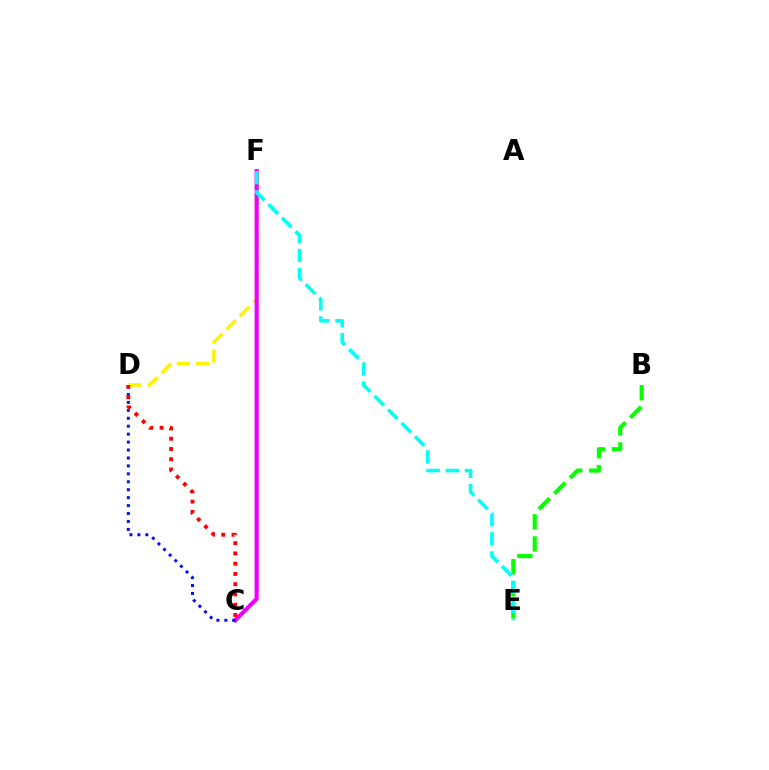{('D', 'F'): [{'color': '#fcf500', 'line_style': 'dashed', 'thickness': 2.59}], ('C', 'F'): [{'color': '#ee00ff', 'line_style': 'solid', 'thickness': 2.97}], ('C', 'D'): [{'color': '#0010ff', 'line_style': 'dotted', 'thickness': 2.16}, {'color': '#ff0000', 'line_style': 'dotted', 'thickness': 2.79}], ('B', 'E'): [{'color': '#08ff00', 'line_style': 'dashed', 'thickness': 3.0}], ('E', 'F'): [{'color': '#00fff6', 'line_style': 'dashed', 'thickness': 2.59}]}